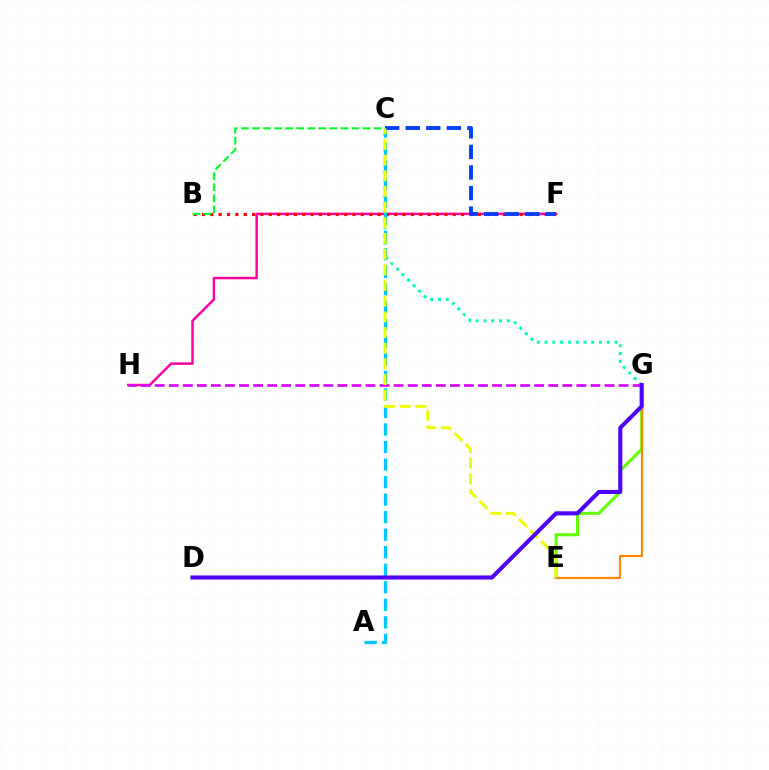{('E', 'G'): [{'color': '#66ff00', 'line_style': 'solid', 'thickness': 2.22}, {'color': '#ff8800', 'line_style': 'solid', 'thickness': 1.58}], ('F', 'H'): [{'color': '#ff00a0', 'line_style': 'solid', 'thickness': 1.77}], ('B', 'F'): [{'color': '#ff0000', 'line_style': 'dotted', 'thickness': 2.27}], ('C', 'G'): [{'color': '#00ffaf', 'line_style': 'dotted', 'thickness': 2.11}], ('A', 'C'): [{'color': '#00c7ff', 'line_style': 'dashed', 'thickness': 2.38}], ('G', 'H'): [{'color': '#d600ff', 'line_style': 'dashed', 'thickness': 1.91}], ('C', 'F'): [{'color': '#003fff', 'line_style': 'dashed', 'thickness': 2.79}], ('C', 'E'): [{'color': '#eeff00', 'line_style': 'dashed', 'thickness': 2.13}], ('B', 'C'): [{'color': '#00ff27', 'line_style': 'dashed', 'thickness': 1.5}], ('D', 'G'): [{'color': '#4f00ff', 'line_style': 'solid', 'thickness': 2.94}]}